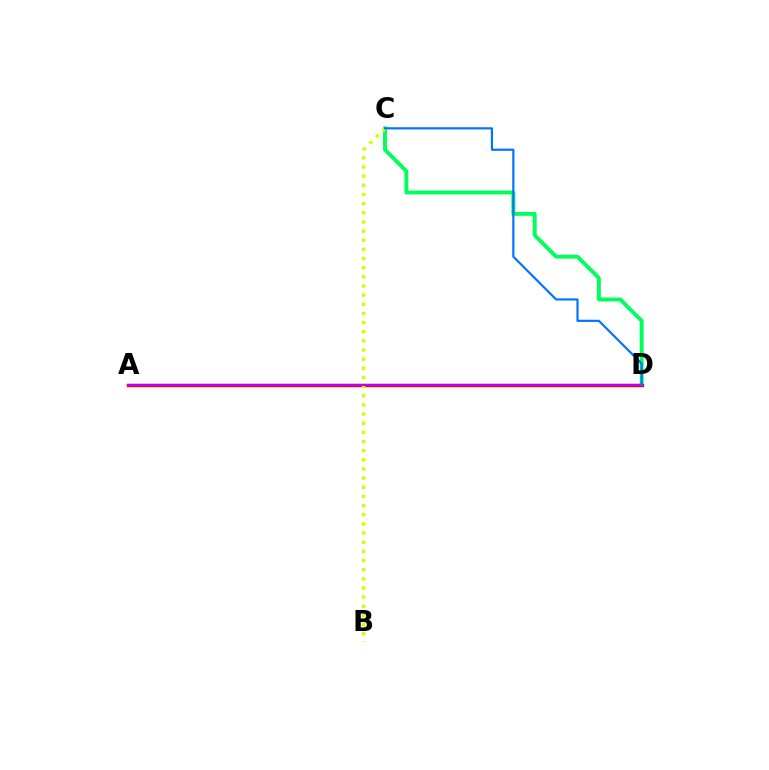{('C', 'D'): [{'color': '#00ff5c', 'line_style': 'solid', 'thickness': 2.81}, {'color': '#0074ff', 'line_style': 'solid', 'thickness': 1.57}], ('A', 'D'): [{'color': '#ff0000', 'line_style': 'solid', 'thickness': 2.43}, {'color': '#b900ff', 'line_style': 'solid', 'thickness': 1.6}], ('B', 'C'): [{'color': '#d1ff00', 'line_style': 'dotted', 'thickness': 2.49}]}